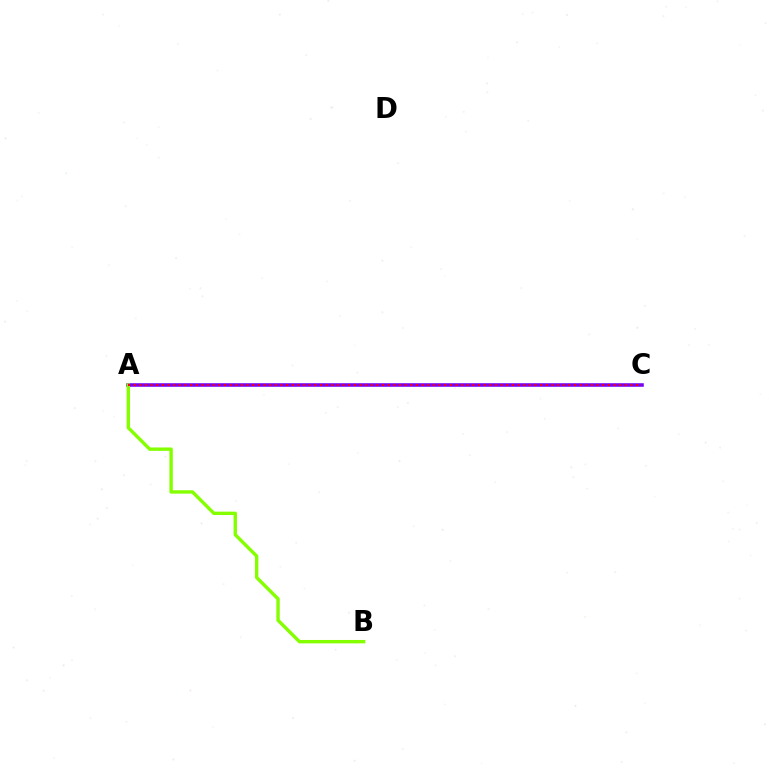{('A', 'C'): [{'color': '#00fff6', 'line_style': 'dotted', 'thickness': 1.57}, {'color': '#7200ff', 'line_style': 'solid', 'thickness': 2.55}, {'color': '#ff0000', 'line_style': 'dotted', 'thickness': 1.53}], ('A', 'B'): [{'color': '#84ff00', 'line_style': 'solid', 'thickness': 2.44}]}